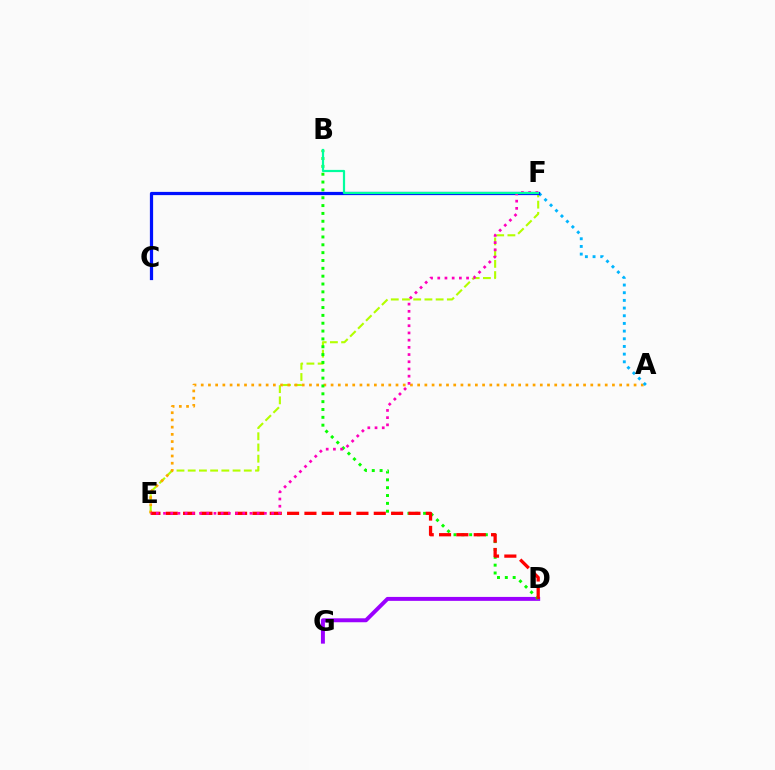{('E', 'F'): [{'color': '#b3ff00', 'line_style': 'dashed', 'thickness': 1.52}, {'color': '#ff00bd', 'line_style': 'dotted', 'thickness': 1.96}], ('A', 'E'): [{'color': '#ffa500', 'line_style': 'dotted', 'thickness': 1.96}], ('D', 'G'): [{'color': '#9b00ff', 'line_style': 'solid', 'thickness': 2.84}], ('B', 'D'): [{'color': '#08ff00', 'line_style': 'dotted', 'thickness': 2.13}], ('A', 'F'): [{'color': '#00b5ff', 'line_style': 'dotted', 'thickness': 2.09}], ('D', 'E'): [{'color': '#ff0000', 'line_style': 'dashed', 'thickness': 2.35}], ('C', 'F'): [{'color': '#0010ff', 'line_style': 'solid', 'thickness': 2.32}], ('B', 'F'): [{'color': '#00ff9d', 'line_style': 'solid', 'thickness': 1.59}]}